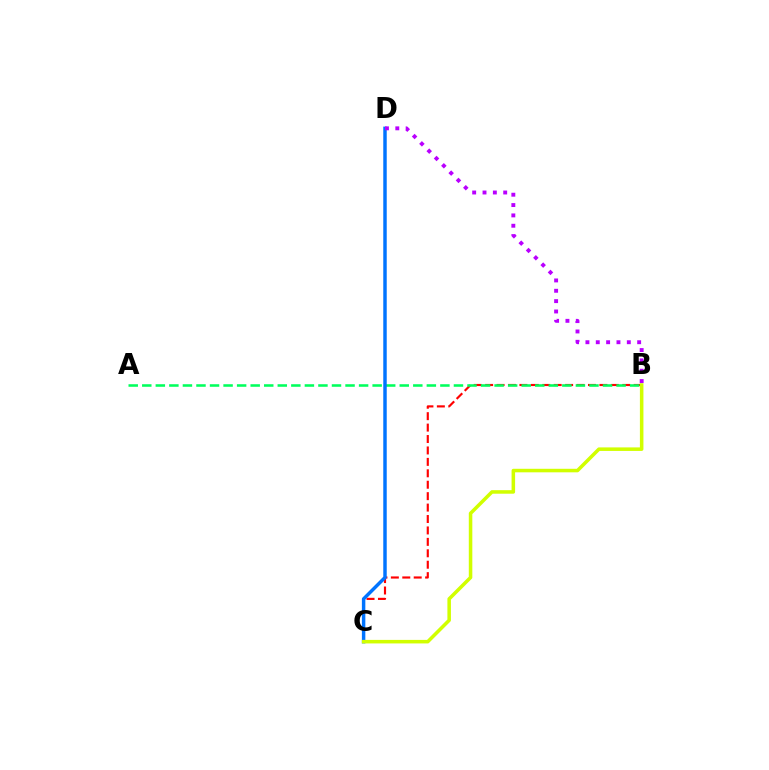{('B', 'C'): [{'color': '#ff0000', 'line_style': 'dashed', 'thickness': 1.55}, {'color': '#d1ff00', 'line_style': 'solid', 'thickness': 2.54}], ('A', 'B'): [{'color': '#00ff5c', 'line_style': 'dashed', 'thickness': 1.84}], ('C', 'D'): [{'color': '#0074ff', 'line_style': 'solid', 'thickness': 2.49}], ('B', 'D'): [{'color': '#b900ff', 'line_style': 'dotted', 'thickness': 2.81}]}